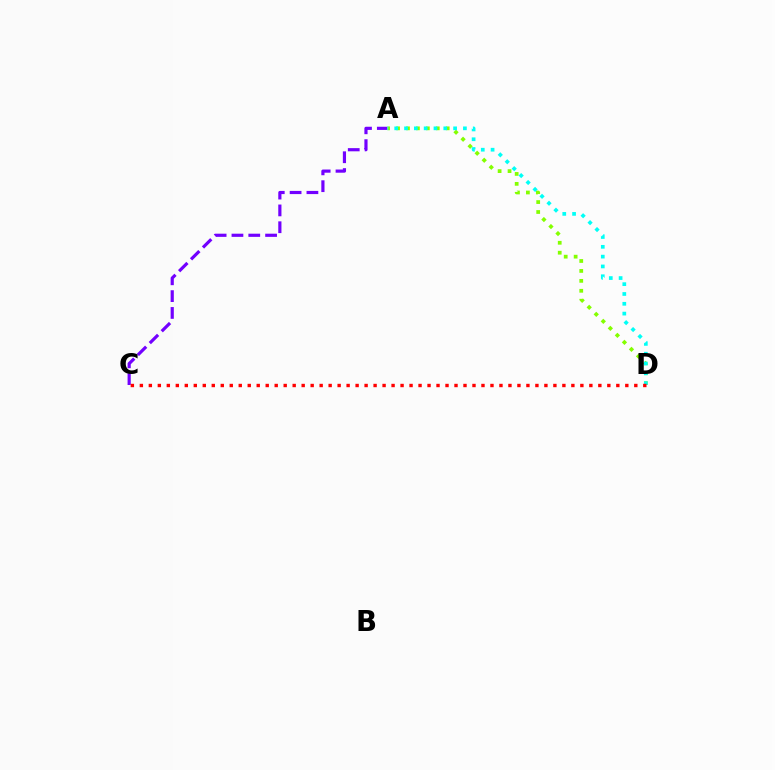{('A', 'C'): [{'color': '#7200ff', 'line_style': 'dashed', 'thickness': 2.29}], ('A', 'D'): [{'color': '#84ff00', 'line_style': 'dotted', 'thickness': 2.7}, {'color': '#00fff6', 'line_style': 'dotted', 'thickness': 2.67}], ('C', 'D'): [{'color': '#ff0000', 'line_style': 'dotted', 'thickness': 2.44}]}